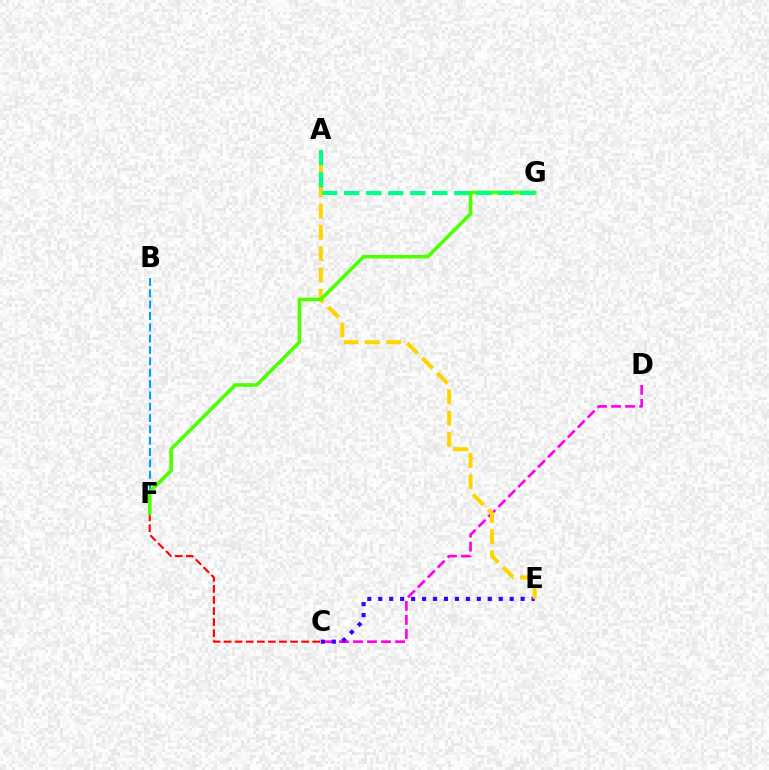{('C', 'D'): [{'color': '#ff00ed', 'line_style': 'dashed', 'thickness': 1.91}], ('C', 'E'): [{'color': '#3700ff', 'line_style': 'dotted', 'thickness': 2.98}], ('B', 'F'): [{'color': '#009eff', 'line_style': 'dashed', 'thickness': 1.54}], ('A', 'E'): [{'color': '#ffd500', 'line_style': 'dashed', 'thickness': 2.89}], ('C', 'F'): [{'color': '#ff0000', 'line_style': 'dashed', 'thickness': 1.51}], ('F', 'G'): [{'color': '#4fff00', 'line_style': 'solid', 'thickness': 2.61}], ('A', 'G'): [{'color': '#00ff86', 'line_style': 'dashed', 'thickness': 2.99}]}